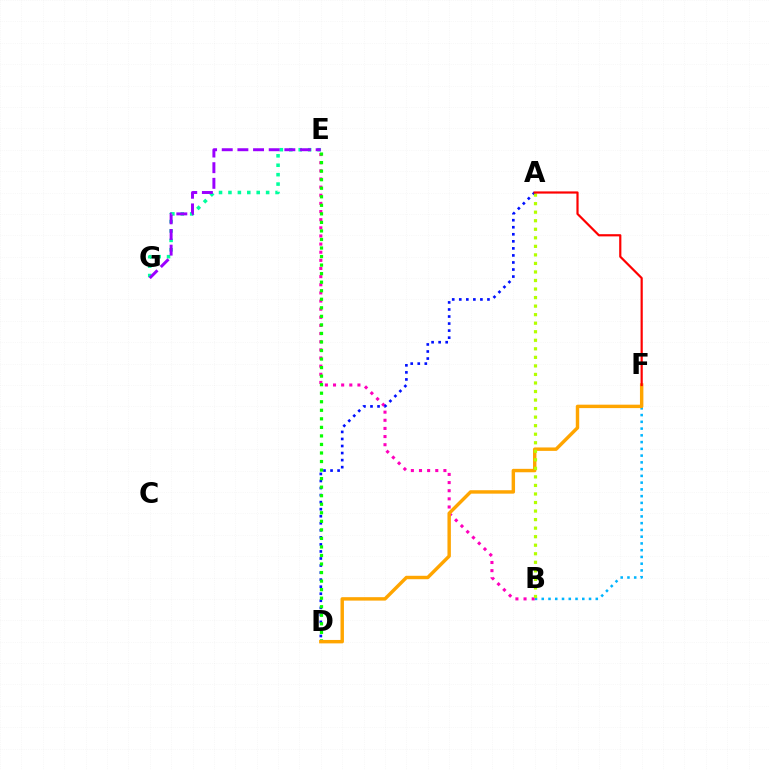{('E', 'G'): [{'color': '#00ff9d', 'line_style': 'dotted', 'thickness': 2.56}, {'color': '#9b00ff', 'line_style': 'dashed', 'thickness': 2.13}], ('B', 'F'): [{'color': '#00b5ff', 'line_style': 'dotted', 'thickness': 1.84}], ('B', 'E'): [{'color': '#ff00bd', 'line_style': 'dotted', 'thickness': 2.21}], ('A', 'D'): [{'color': '#0010ff', 'line_style': 'dotted', 'thickness': 1.91}], ('D', 'E'): [{'color': '#08ff00', 'line_style': 'dotted', 'thickness': 2.32}], ('D', 'F'): [{'color': '#ffa500', 'line_style': 'solid', 'thickness': 2.47}], ('A', 'B'): [{'color': '#b3ff00', 'line_style': 'dotted', 'thickness': 2.32}], ('A', 'F'): [{'color': '#ff0000', 'line_style': 'solid', 'thickness': 1.58}]}